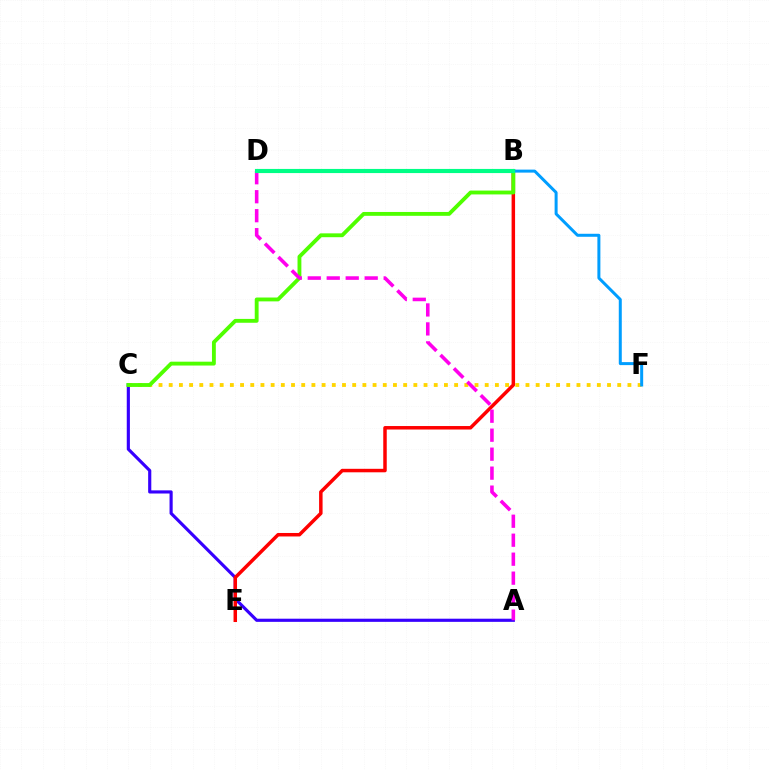{('A', 'C'): [{'color': '#3700ff', 'line_style': 'solid', 'thickness': 2.26}], ('C', 'F'): [{'color': '#ffd500', 'line_style': 'dotted', 'thickness': 2.77}], ('B', 'E'): [{'color': '#ff0000', 'line_style': 'solid', 'thickness': 2.51}], ('B', 'C'): [{'color': '#4fff00', 'line_style': 'solid', 'thickness': 2.77}], ('B', 'F'): [{'color': '#009eff', 'line_style': 'solid', 'thickness': 2.16}], ('A', 'D'): [{'color': '#ff00ed', 'line_style': 'dashed', 'thickness': 2.58}], ('B', 'D'): [{'color': '#00ff86', 'line_style': 'solid', 'thickness': 2.98}]}